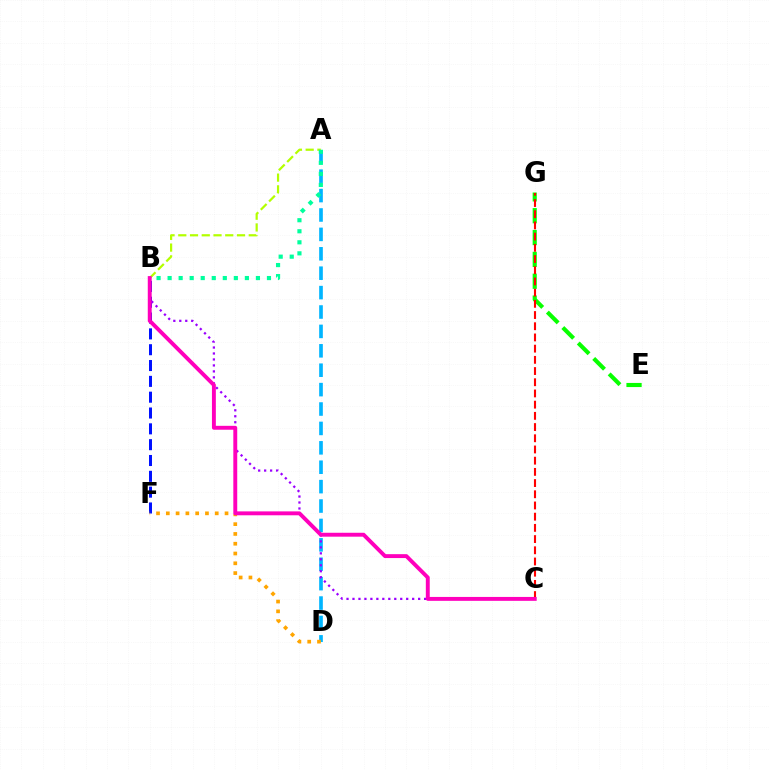{('A', 'D'): [{'color': '#00b5ff', 'line_style': 'dashed', 'thickness': 2.64}], ('A', 'B'): [{'color': '#b3ff00', 'line_style': 'dashed', 'thickness': 1.6}, {'color': '#00ff9d', 'line_style': 'dotted', 'thickness': 3.0}], ('E', 'G'): [{'color': '#08ff00', 'line_style': 'dashed', 'thickness': 2.97}], ('B', 'F'): [{'color': '#0010ff', 'line_style': 'dashed', 'thickness': 2.15}], ('C', 'G'): [{'color': '#ff0000', 'line_style': 'dashed', 'thickness': 1.52}], ('D', 'F'): [{'color': '#ffa500', 'line_style': 'dotted', 'thickness': 2.66}], ('B', 'C'): [{'color': '#9b00ff', 'line_style': 'dotted', 'thickness': 1.62}, {'color': '#ff00bd', 'line_style': 'solid', 'thickness': 2.81}]}